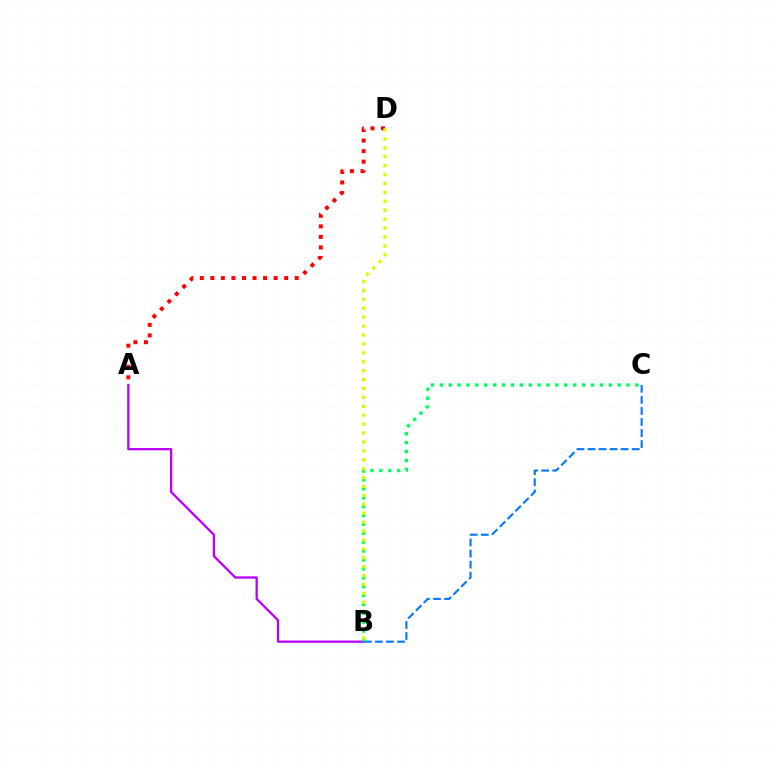{('A', 'B'): [{'color': '#b900ff', 'line_style': 'solid', 'thickness': 1.65}], ('B', 'C'): [{'color': '#0074ff', 'line_style': 'dashed', 'thickness': 1.5}, {'color': '#00ff5c', 'line_style': 'dotted', 'thickness': 2.42}], ('A', 'D'): [{'color': '#ff0000', 'line_style': 'dotted', 'thickness': 2.87}], ('B', 'D'): [{'color': '#d1ff00', 'line_style': 'dotted', 'thickness': 2.42}]}